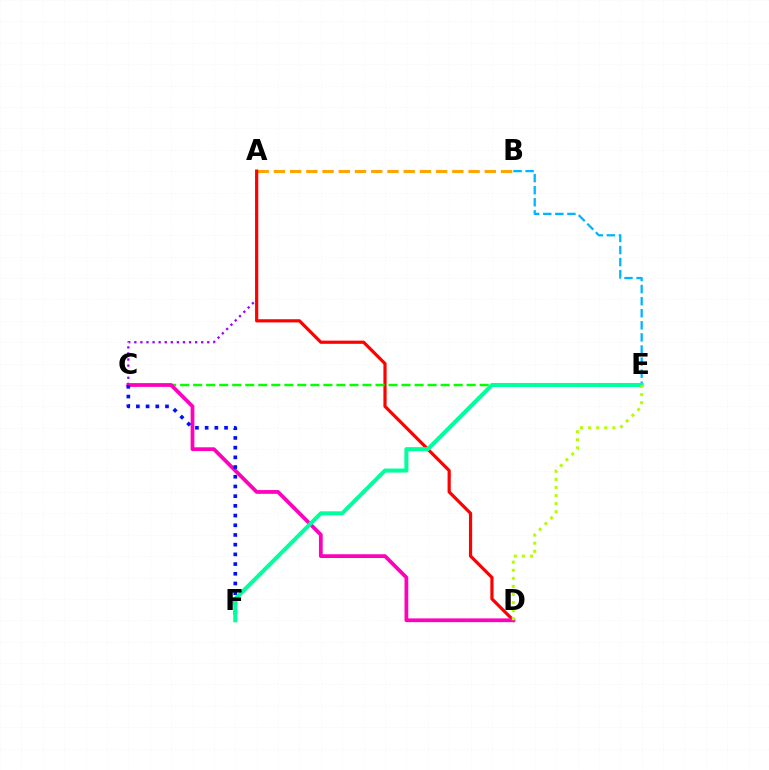{('A', 'C'): [{'color': '#9b00ff', 'line_style': 'dotted', 'thickness': 1.65}], ('A', 'B'): [{'color': '#ffa500', 'line_style': 'dashed', 'thickness': 2.2}], ('A', 'D'): [{'color': '#ff0000', 'line_style': 'solid', 'thickness': 2.3}], ('C', 'E'): [{'color': '#08ff00', 'line_style': 'dashed', 'thickness': 1.77}], ('C', 'D'): [{'color': '#ff00bd', 'line_style': 'solid', 'thickness': 2.71}], ('C', 'F'): [{'color': '#0010ff', 'line_style': 'dotted', 'thickness': 2.64}], ('B', 'E'): [{'color': '#00b5ff', 'line_style': 'dashed', 'thickness': 1.64}], ('E', 'F'): [{'color': '#00ff9d', 'line_style': 'solid', 'thickness': 2.91}], ('D', 'E'): [{'color': '#b3ff00', 'line_style': 'dotted', 'thickness': 2.19}]}